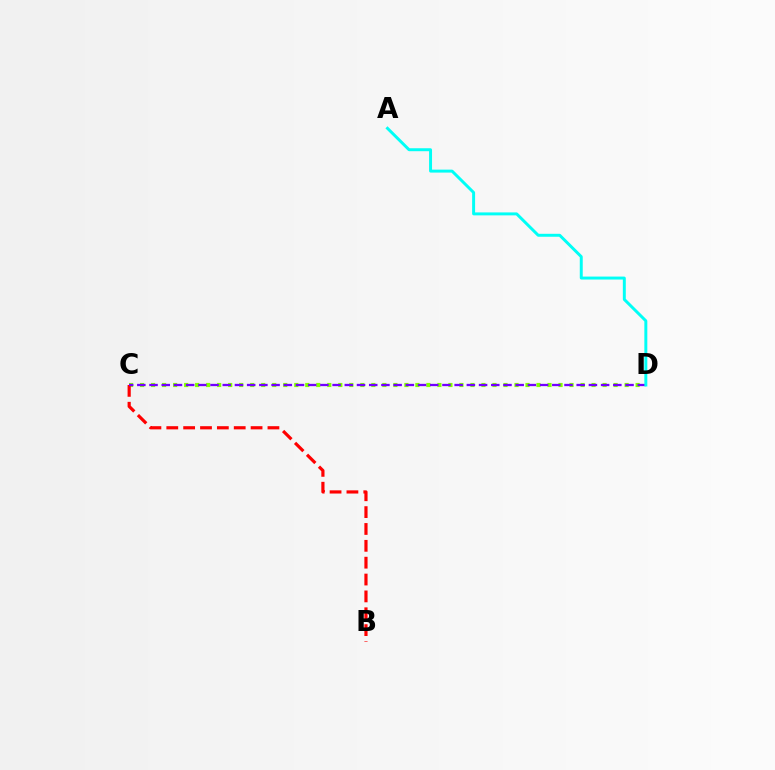{('C', 'D'): [{'color': '#84ff00', 'line_style': 'dotted', 'thickness': 2.99}, {'color': '#7200ff', 'line_style': 'dashed', 'thickness': 1.66}], ('B', 'C'): [{'color': '#ff0000', 'line_style': 'dashed', 'thickness': 2.29}], ('A', 'D'): [{'color': '#00fff6', 'line_style': 'solid', 'thickness': 2.13}]}